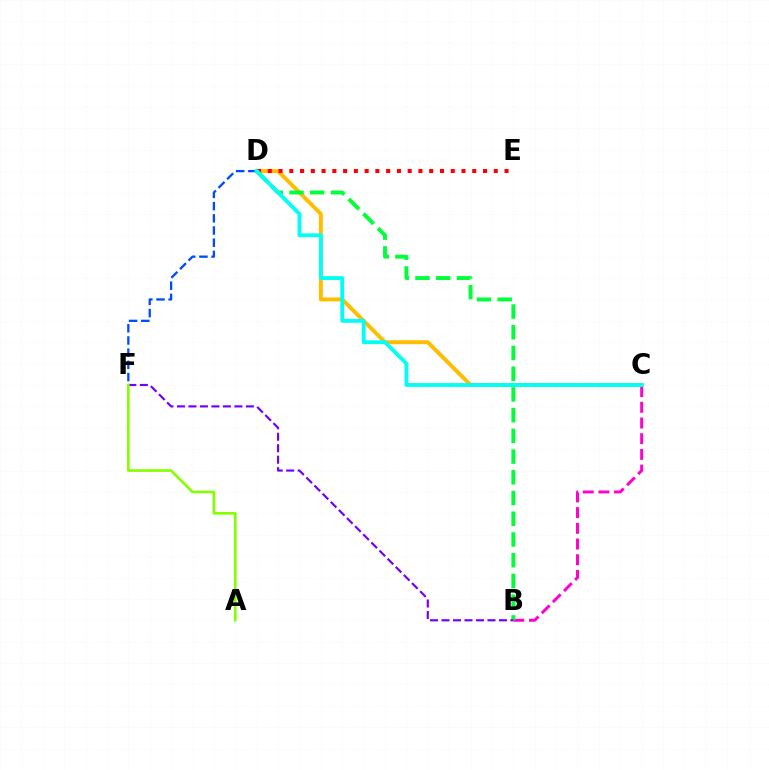{('B', 'C'): [{'color': '#ff00cf', 'line_style': 'dashed', 'thickness': 2.13}], ('C', 'D'): [{'color': '#ffbd00', 'line_style': 'solid', 'thickness': 2.82}, {'color': '#00fff6', 'line_style': 'solid', 'thickness': 2.77}], ('D', 'E'): [{'color': '#ff0000', 'line_style': 'dotted', 'thickness': 2.92}], ('B', 'D'): [{'color': '#00ff39', 'line_style': 'dashed', 'thickness': 2.82}], ('B', 'F'): [{'color': '#7200ff', 'line_style': 'dashed', 'thickness': 1.56}], ('D', 'F'): [{'color': '#004bff', 'line_style': 'dashed', 'thickness': 1.66}], ('A', 'F'): [{'color': '#84ff00', 'line_style': 'solid', 'thickness': 1.9}]}